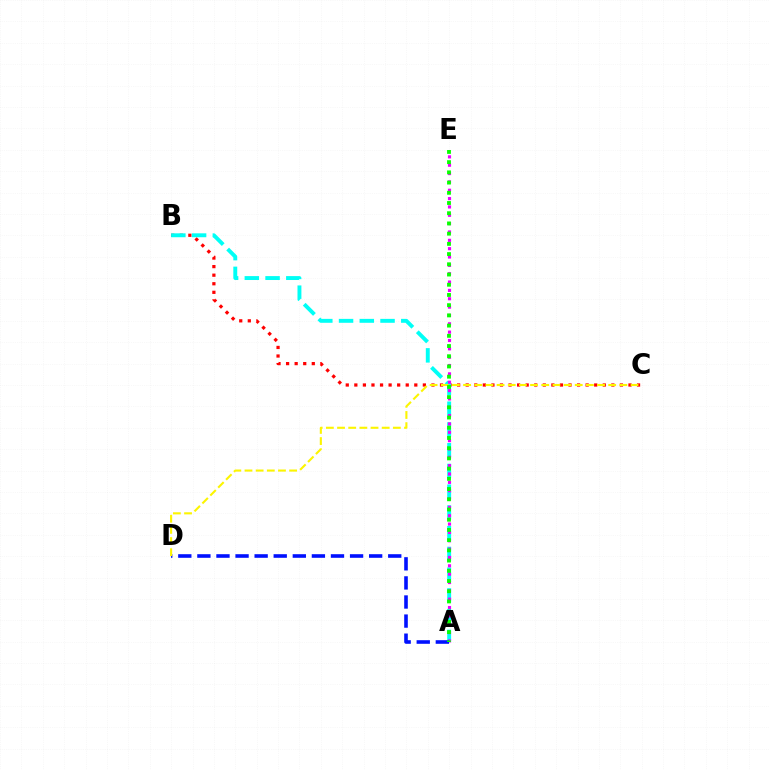{('B', 'C'): [{'color': '#ff0000', 'line_style': 'dotted', 'thickness': 2.33}], ('A', 'B'): [{'color': '#00fff6', 'line_style': 'dashed', 'thickness': 2.82}], ('A', 'E'): [{'color': '#ee00ff', 'line_style': 'dotted', 'thickness': 2.27}, {'color': '#08ff00', 'line_style': 'dotted', 'thickness': 2.78}], ('A', 'D'): [{'color': '#0010ff', 'line_style': 'dashed', 'thickness': 2.59}], ('C', 'D'): [{'color': '#fcf500', 'line_style': 'dashed', 'thickness': 1.52}]}